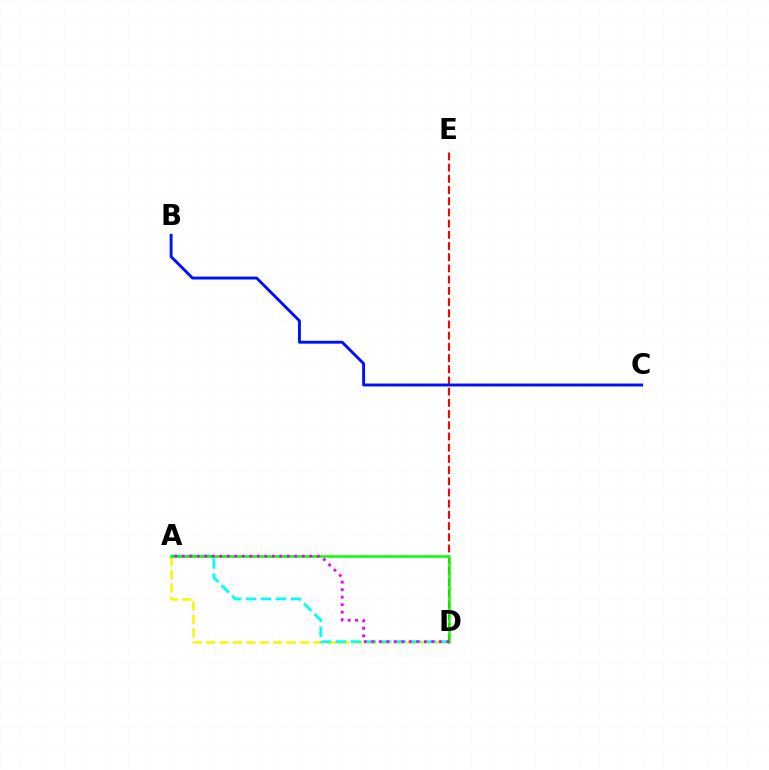{('A', 'D'): [{'color': '#fcf500', 'line_style': 'dashed', 'thickness': 1.82}, {'color': '#00fff6', 'line_style': 'dashed', 'thickness': 2.04}, {'color': '#08ff00', 'line_style': 'solid', 'thickness': 1.82}, {'color': '#ee00ff', 'line_style': 'dotted', 'thickness': 2.04}], ('D', 'E'): [{'color': '#ff0000', 'line_style': 'dashed', 'thickness': 1.52}], ('B', 'C'): [{'color': '#0010ff', 'line_style': 'solid', 'thickness': 2.09}]}